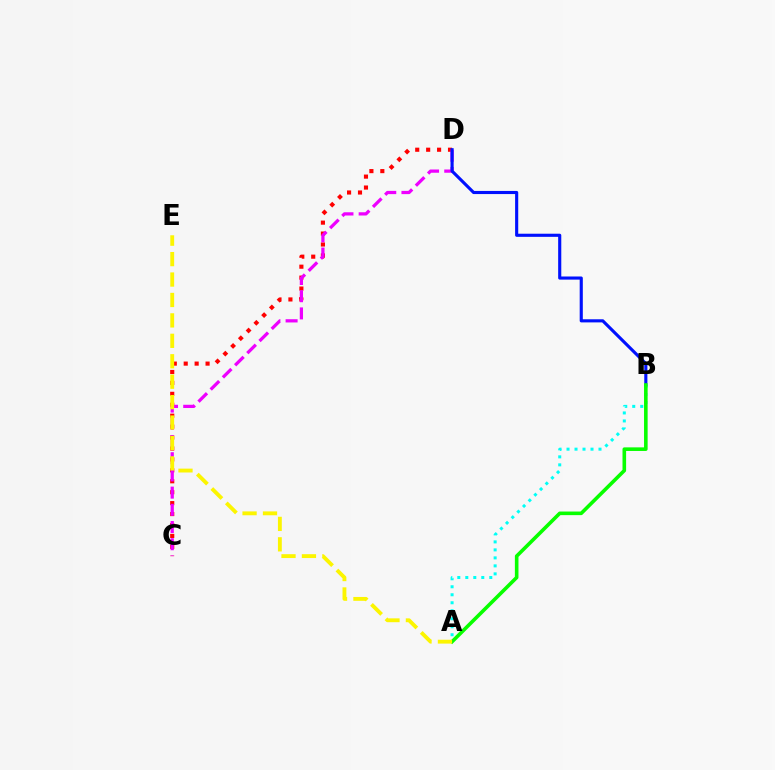{('C', 'D'): [{'color': '#ff0000', 'line_style': 'dotted', 'thickness': 2.97}, {'color': '#ee00ff', 'line_style': 'dashed', 'thickness': 2.34}], ('A', 'B'): [{'color': '#00fff6', 'line_style': 'dotted', 'thickness': 2.17}, {'color': '#08ff00', 'line_style': 'solid', 'thickness': 2.59}], ('B', 'D'): [{'color': '#0010ff', 'line_style': 'solid', 'thickness': 2.25}], ('A', 'E'): [{'color': '#fcf500', 'line_style': 'dashed', 'thickness': 2.78}]}